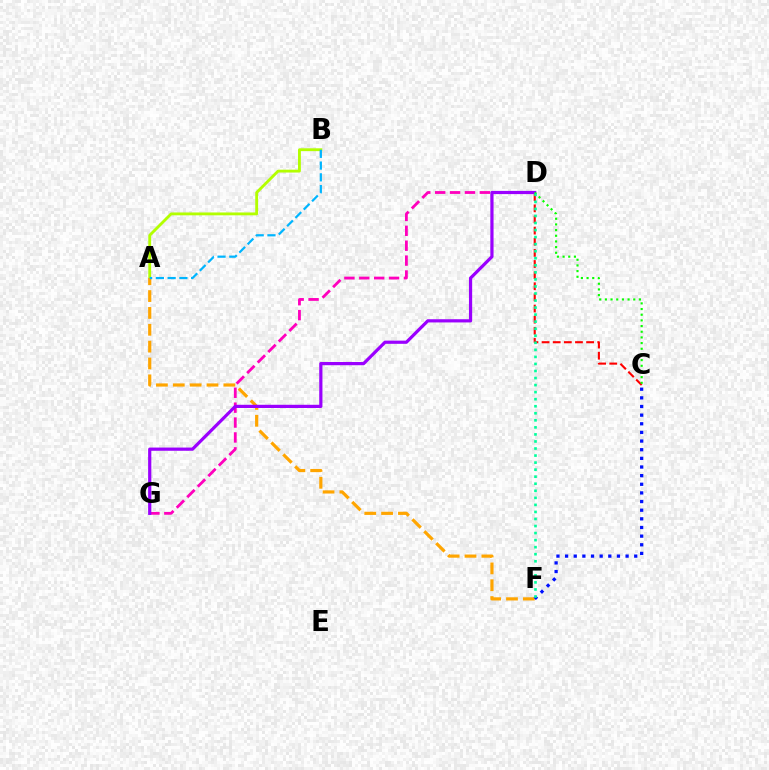{('A', 'B'): [{'color': '#b3ff00', 'line_style': 'solid', 'thickness': 2.05}, {'color': '#00b5ff', 'line_style': 'dashed', 'thickness': 1.6}], ('C', 'D'): [{'color': '#ff0000', 'line_style': 'dashed', 'thickness': 1.51}, {'color': '#08ff00', 'line_style': 'dotted', 'thickness': 1.54}], ('A', 'F'): [{'color': '#ffa500', 'line_style': 'dashed', 'thickness': 2.29}], ('D', 'G'): [{'color': '#ff00bd', 'line_style': 'dashed', 'thickness': 2.02}, {'color': '#9b00ff', 'line_style': 'solid', 'thickness': 2.31}], ('C', 'F'): [{'color': '#0010ff', 'line_style': 'dotted', 'thickness': 2.35}], ('D', 'F'): [{'color': '#00ff9d', 'line_style': 'dotted', 'thickness': 1.91}]}